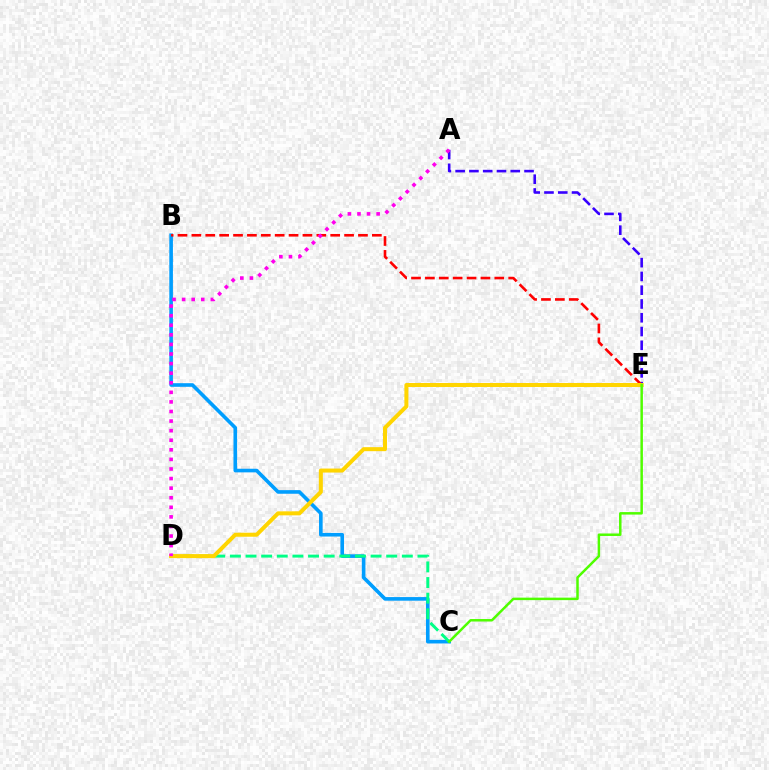{('B', 'C'): [{'color': '#009eff', 'line_style': 'solid', 'thickness': 2.61}], ('C', 'D'): [{'color': '#00ff86', 'line_style': 'dashed', 'thickness': 2.12}], ('A', 'E'): [{'color': '#3700ff', 'line_style': 'dashed', 'thickness': 1.87}], ('B', 'E'): [{'color': '#ff0000', 'line_style': 'dashed', 'thickness': 1.89}], ('D', 'E'): [{'color': '#ffd500', 'line_style': 'solid', 'thickness': 2.89}], ('A', 'D'): [{'color': '#ff00ed', 'line_style': 'dotted', 'thickness': 2.6}], ('C', 'E'): [{'color': '#4fff00', 'line_style': 'solid', 'thickness': 1.79}]}